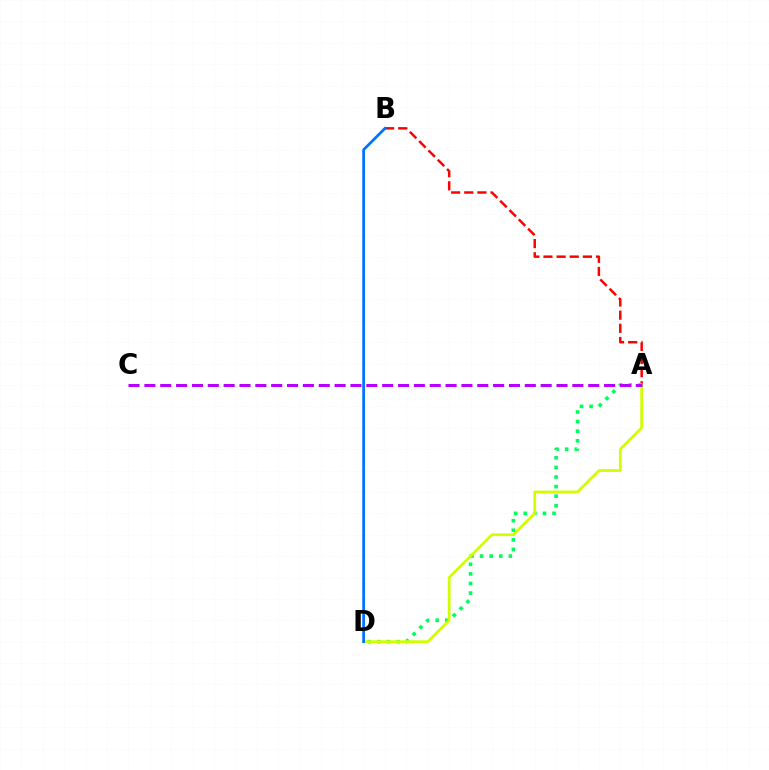{('A', 'B'): [{'color': '#ff0000', 'line_style': 'dashed', 'thickness': 1.79}], ('A', 'D'): [{'color': '#00ff5c', 'line_style': 'dotted', 'thickness': 2.61}, {'color': '#d1ff00', 'line_style': 'solid', 'thickness': 1.99}], ('A', 'C'): [{'color': '#b900ff', 'line_style': 'dashed', 'thickness': 2.15}], ('B', 'D'): [{'color': '#0074ff', 'line_style': 'solid', 'thickness': 1.97}]}